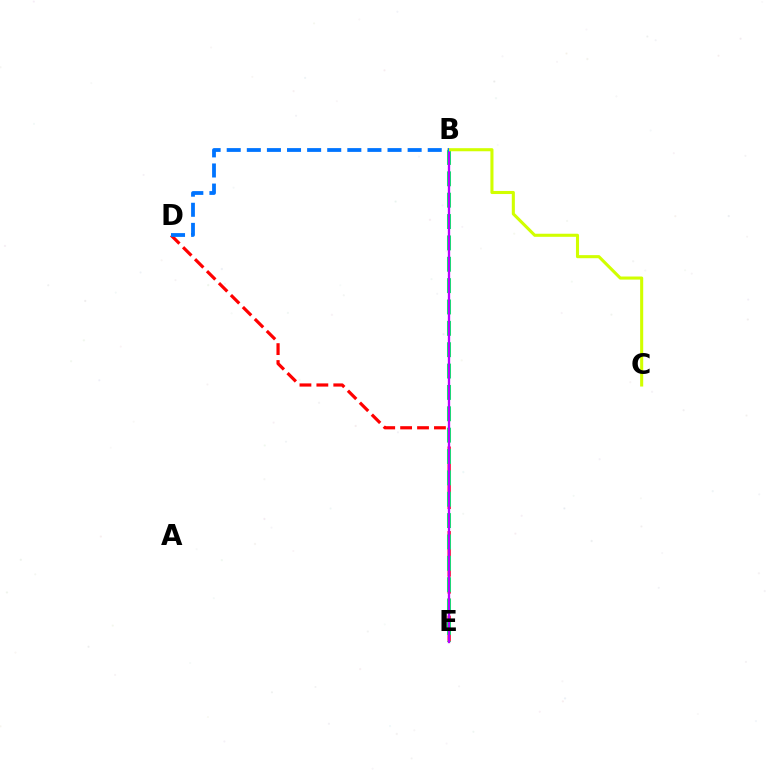{('D', 'E'): [{'color': '#ff0000', 'line_style': 'dashed', 'thickness': 2.3}], ('B', 'E'): [{'color': '#00ff5c', 'line_style': 'dashed', 'thickness': 2.9}, {'color': '#b900ff', 'line_style': 'solid', 'thickness': 1.68}], ('B', 'C'): [{'color': '#d1ff00', 'line_style': 'solid', 'thickness': 2.22}], ('B', 'D'): [{'color': '#0074ff', 'line_style': 'dashed', 'thickness': 2.73}]}